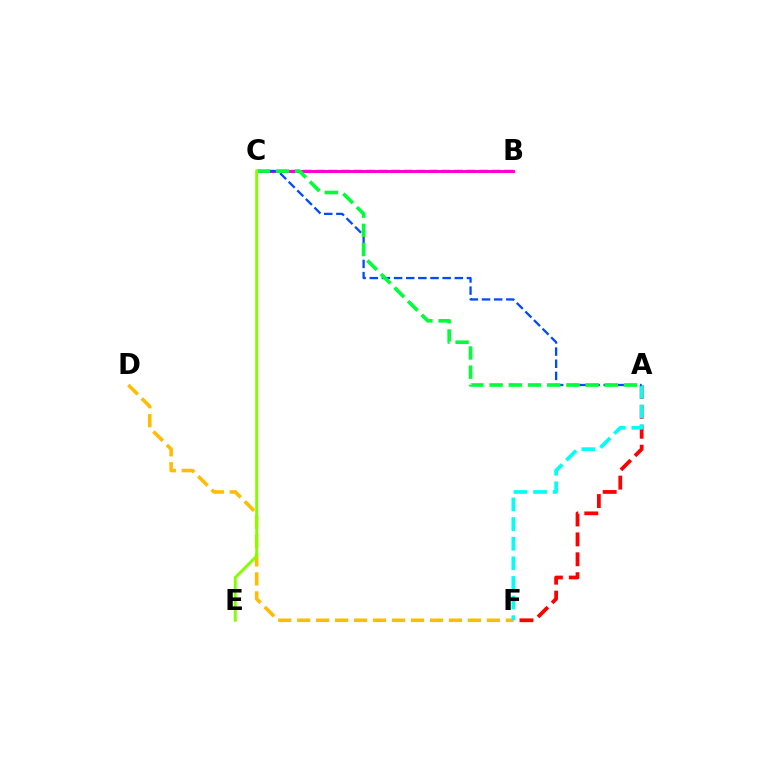{('B', 'C'): [{'color': '#7200ff', 'line_style': 'dashed', 'thickness': 1.71}, {'color': '#ff00cf', 'line_style': 'solid', 'thickness': 2.14}], ('D', 'F'): [{'color': '#ffbd00', 'line_style': 'dashed', 'thickness': 2.58}], ('A', 'F'): [{'color': '#ff0000', 'line_style': 'dashed', 'thickness': 2.7}, {'color': '#00fff6', 'line_style': 'dashed', 'thickness': 2.67}], ('A', 'C'): [{'color': '#004bff', 'line_style': 'dashed', 'thickness': 1.65}, {'color': '#00ff39', 'line_style': 'dashed', 'thickness': 2.61}], ('C', 'E'): [{'color': '#84ff00', 'line_style': 'solid', 'thickness': 2.11}]}